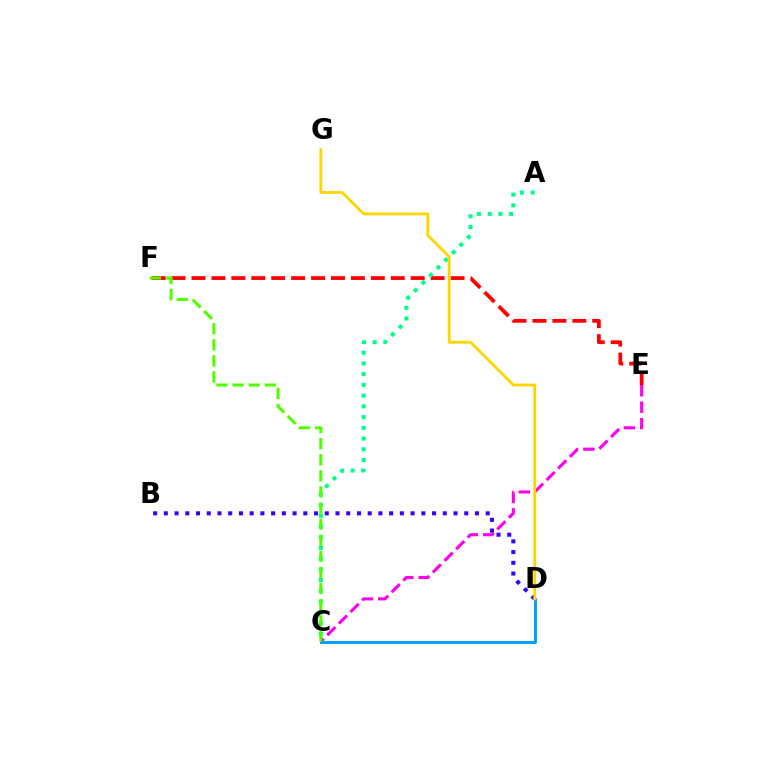{('C', 'E'): [{'color': '#ff00ed', 'line_style': 'dashed', 'thickness': 2.23}], ('E', 'F'): [{'color': '#ff0000', 'line_style': 'dashed', 'thickness': 2.71}], ('A', 'C'): [{'color': '#00ff86', 'line_style': 'dotted', 'thickness': 2.92}], ('C', 'D'): [{'color': '#009eff', 'line_style': 'solid', 'thickness': 2.12}], ('B', 'D'): [{'color': '#3700ff', 'line_style': 'dotted', 'thickness': 2.92}], ('D', 'G'): [{'color': '#ffd500', 'line_style': 'solid', 'thickness': 2.02}], ('C', 'F'): [{'color': '#4fff00', 'line_style': 'dashed', 'thickness': 2.19}]}